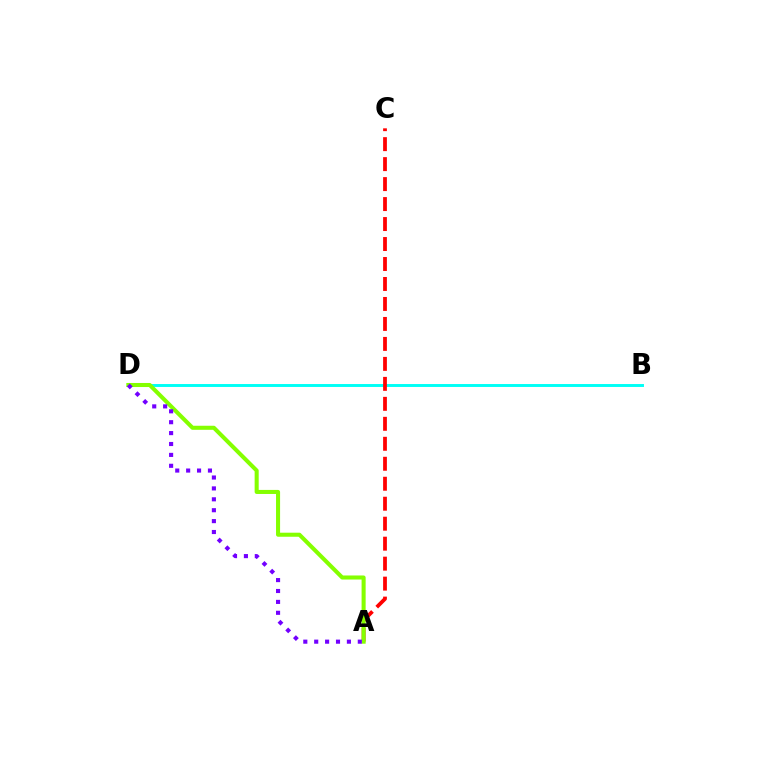{('B', 'D'): [{'color': '#00fff6', 'line_style': 'solid', 'thickness': 2.11}], ('A', 'C'): [{'color': '#ff0000', 'line_style': 'dashed', 'thickness': 2.71}], ('A', 'D'): [{'color': '#84ff00', 'line_style': 'solid', 'thickness': 2.92}, {'color': '#7200ff', 'line_style': 'dotted', 'thickness': 2.96}]}